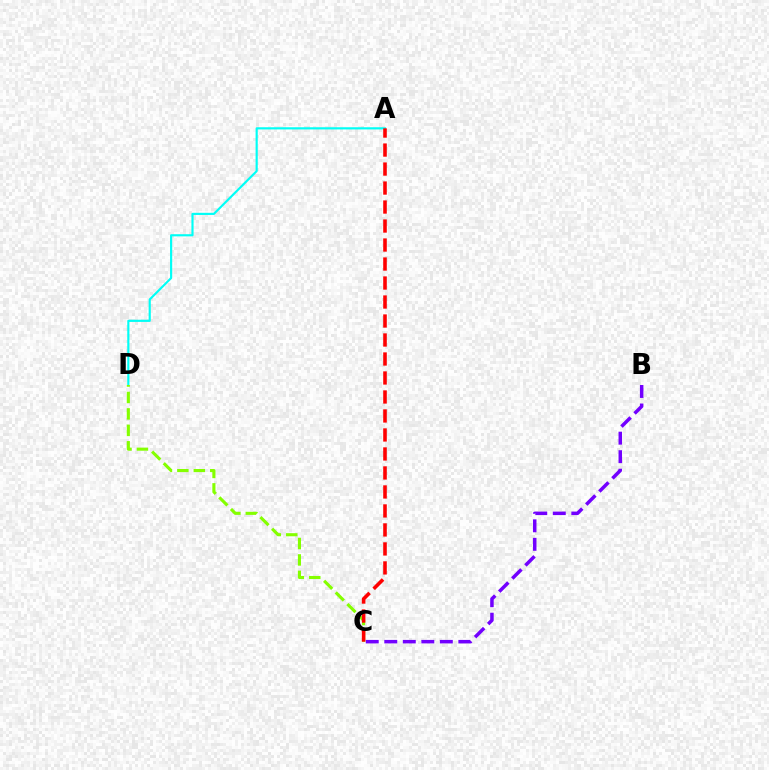{('A', 'D'): [{'color': '#00fff6', 'line_style': 'solid', 'thickness': 1.55}], ('C', 'D'): [{'color': '#84ff00', 'line_style': 'dashed', 'thickness': 2.23}], ('B', 'C'): [{'color': '#7200ff', 'line_style': 'dashed', 'thickness': 2.52}], ('A', 'C'): [{'color': '#ff0000', 'line_style': 'dashed', 'thickness': 2.58}]}